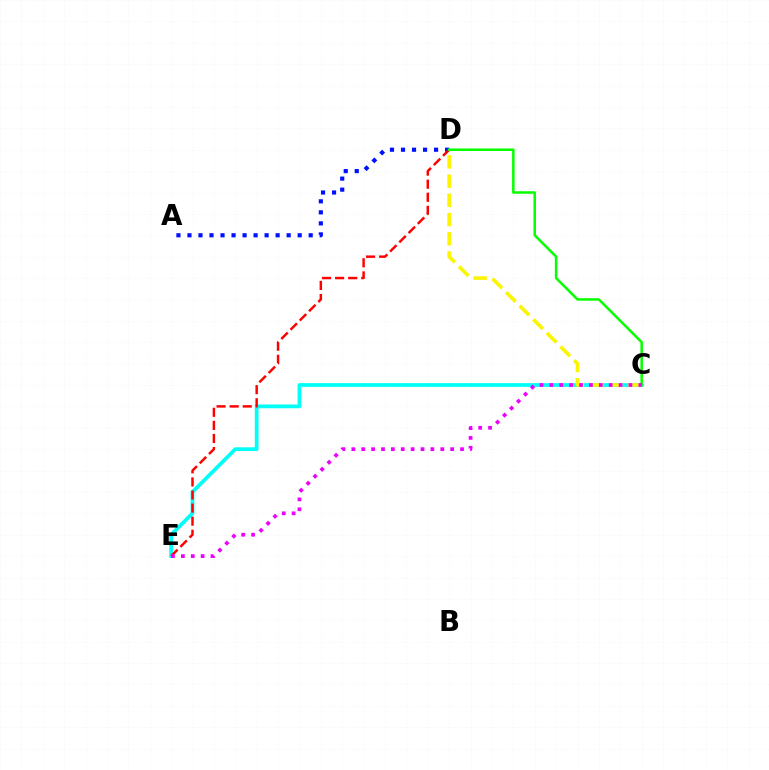{('C', 'E'): [{'color': '#00fff6', 'line_style': 'solid', 'thickness': 2.71}, {'color': '#ee00ff', 'line_style': 'dotted', 'thickness': 2.69}], ('C', 'D'): [{'color': '#fcf500', 'line_style': 'dashed', 'thickness': 2.61}, {'color': '#08ff00', 'line_style': 'solid', 'thickness': 1.82}], ('A', 'D'): [{'color': '#0010ff', 'line_style': 'dotted', 'thickness': 2.99}], ('D', 'E'): [{'color': '#ff0000', 'line_style': 'dashed', 'thickness': 1.78}]}